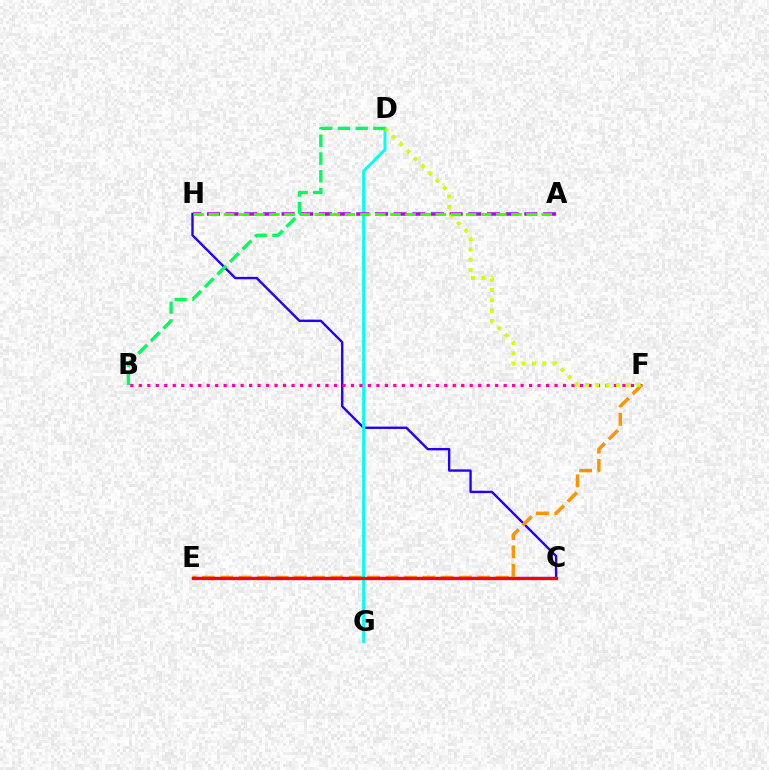{('C', 'H'): [{'color': '#2500ff', 'line_style': 'solid', 'thickness': 1.72}], ('D', 'G'): [{'color': '#00fff6', 'line_style': 'solid', 'thickness': 2.11}], ('C', 'E'): [{'color': '#0074ff', 'line_style': 'solid', 'thickness': 1.63}, {'color': '#ff0000', 'line_style': 'solid', 'thickness': 2.35}], ('B', 'F'): [{'color': '#ff00ac', 'line_style': 'dotted', 'thickness': 2.31}], ('A', 'H'): [{'color': '#b900ff', 'line_style': 'dashed', 'thickness': 2.54}, {'color': '#3dff00', 'line_style': 'dashed', 'thickness': 2.05}], ('E', 'F'): [{'color': '#ff9400', 'line_style': 'dashed', 'thickness': 2.49}], ('D', 'F'): [{'color': '#d1ff00', 'line_style': 'dotted', 'thickness': 2.8}], ('B', 'D'): [{'color': '#00ff5c', 'line_style': 'dashed', 'thickness': 2.41}]}